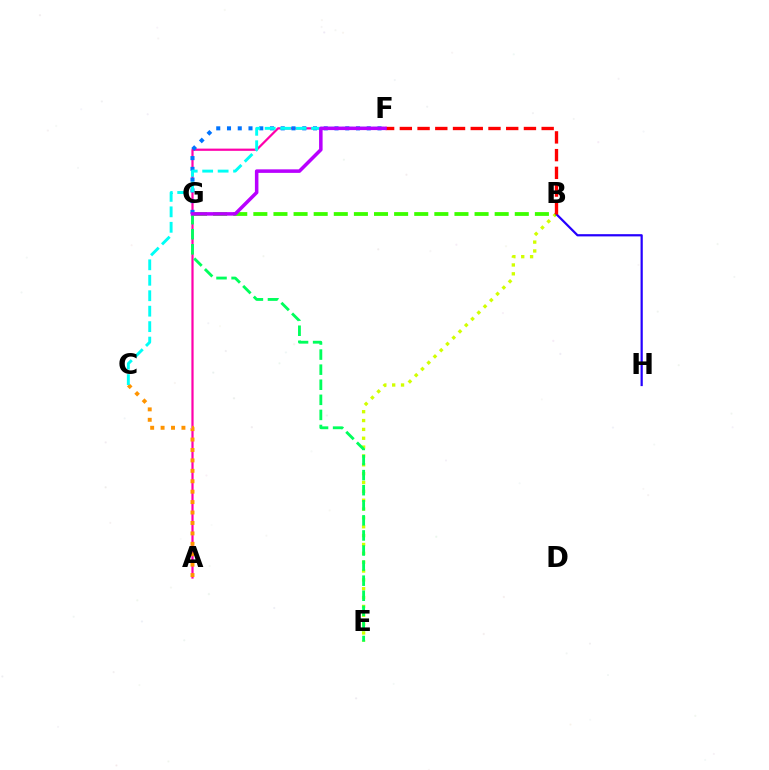{('A', 'F'): [{'color': '#ff00ac', 'line_style': 'solid', 'thickness': 1.6}], ('A', 'C'): [{'color': '#ff9400', 'line_style': 'dotted', 'thickness': 2.83}], ('F', 'G'): [{'color': '#0074ff', 'line_style': 'dotted', 'thickness': 2.92}, {'color': '#b900ff', 'line_style': 'solid', 'thickness': 2.54}], ('B', 'E'): [{'color': '#d1ff00', 'line_style': 'dotted', 'thickness': 2.4}], ('E', 'G'): [{'color': '#00ff5c', 'line_style': 'dashed', 'thickness': 2.05}], ('B', 'H'): [{'color': '#2500ff', 'line_style': 'solid', 'thickness': 1.6}], ('C', 'F'): [{'color': '#00fff6', 'line_style': 'dashed', 'thickness': 2.1}], ('B', 'G'): [{'color': '#3dff00', 'line_style': 'dashed', 'thickness': 2.73}], ('B', 'F'): [{'color': '#ff0000', 'line_style': 'dashed', 'thickness': 2.41}]}